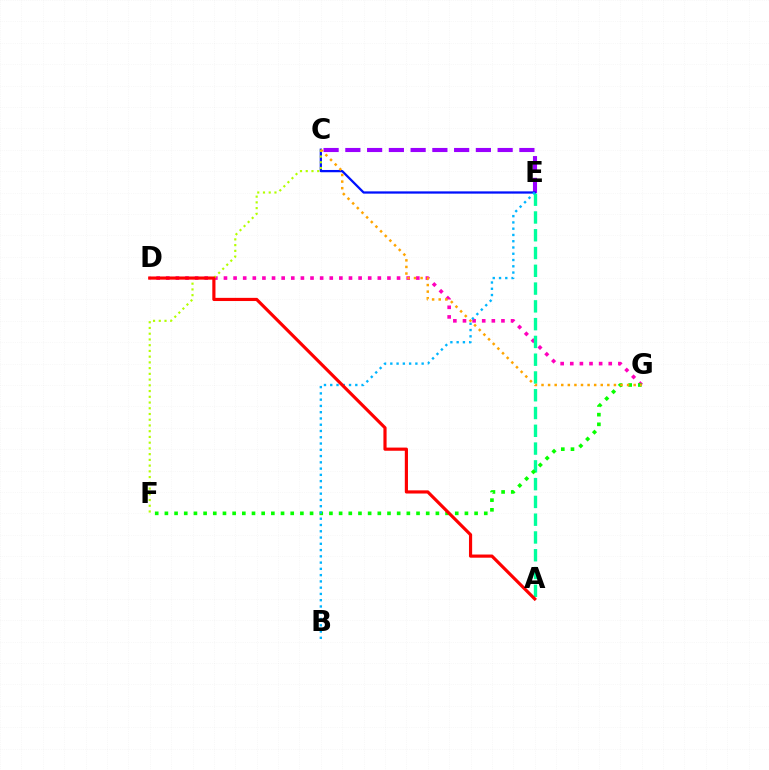{('C', 'E'): [{'color': '#9b00ff', 'line_style': 'dashed', 'thickness': 2.96}, {'color': '#0010ff', 'line_style': 'solid', 'thickness': 1.63}], ('D', 'G'): [{'color': '#ff00bd', 'line_style': 'dotted', 'thickness': 2.61}], ('A', 'E'): [{'color': '#00ff9d', 'line_style': 'dashed', 'thickness': 2.41}], ('F', 'G'): [{'color': '#08ff00', 'line_style': 'dotted', 'thickness': 2.63}], ('C', 'F'): [{'color': '#b3ff00', 'line_style': 'dotted', 'thickness': 1.56}], ('C', 'G'): [{'color': '#ffa500', 'line_style': 'dotted', 'thickness': 1.79}], ('B', 'E'): [{'color': '#00b5ff', 'line_style': 'dotted', 'thickness': 1.7}], ('A', 'D'): [{'color': '#ff0000', 'line_style': 'solid', 'thickness': 2.28}]}